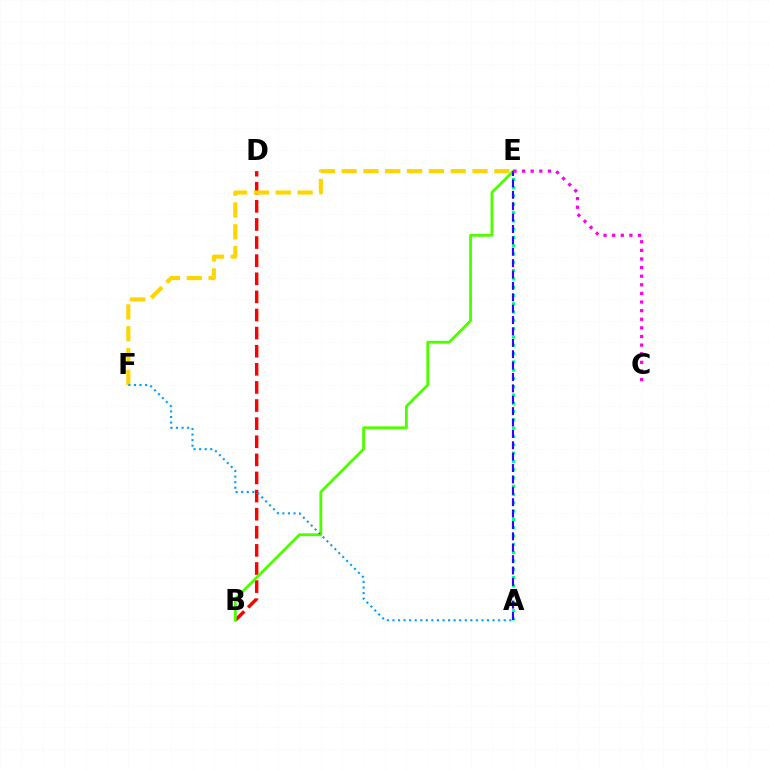{('A', 'E'): [{'color': '#00ff86', 'line_style': 'dotted', 'thickness': 2.25}, {'color': '#3700ff', 'line_style': 'dashed', 'thickness': 1.55}], ('B', 'D'): [{'color': '#ff0000', 'line_style': 'dashed', 'thickness': 2.46}], ('B', 'E'): [{'color': '#4fff00', 'line_style': 'solid', 'thickness': 2.05}], ('E', 'F'): [{'color': '#ffd500', 'line_style': 'dashed', 'thickness': 2.96}], ('A', 'F'): [{'color': '#009eff', 'line_style': 'dotted', 'thickness': 1.51}], ('C', 'E'): [{'color': '#ff00ed', 'line_style': 'dotted', 'thickness': 2.34}]}